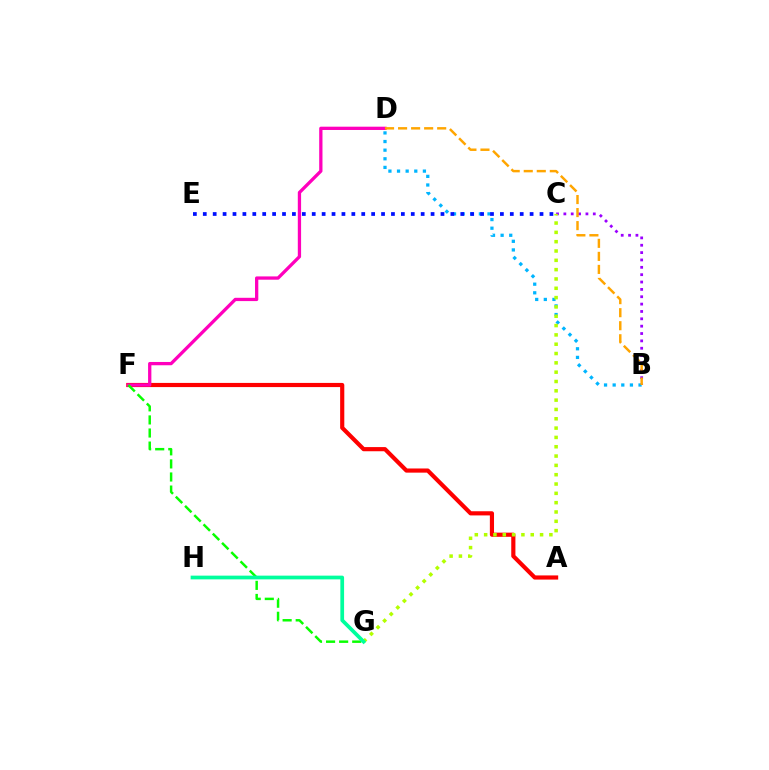{('B', 'C'): [{'color': '#9b00ff', 'line_style': 'dotted', 'thickness': 2.0}], ('B', 'D'): [{'color': '#00b5ff', 'line_style': 'dotted', 'thickness': 2.34}, {'color': '#ffa500', 'line_style': 'dashed', 'thickness': 1.77}], ('A', 'F'): [{'color': '#ff0000', 'line_style': 'solid', 'thickness': 3.0}], ('D', 'F'): [{'color': '#ff00bd', 'line_style': 'solid', 'thickness': 2.37}], ('F', 'G'): [{'color': '#08ff00', 'line_style': 'dashed', 'thickness': 1.78}], ('C', 'G'): [{'color': '#b3ff00', 'line_style': 'dotted', 'thickness': 2.53}], ('G', 'H'): [{'color': '#00ff9d', 'line_style': 'solid', 'thickness': 2.68}], ('C', 'E'): [{'color': '#0010ff', 'line_style': 'dotted', 'thickness': 2.69}]}